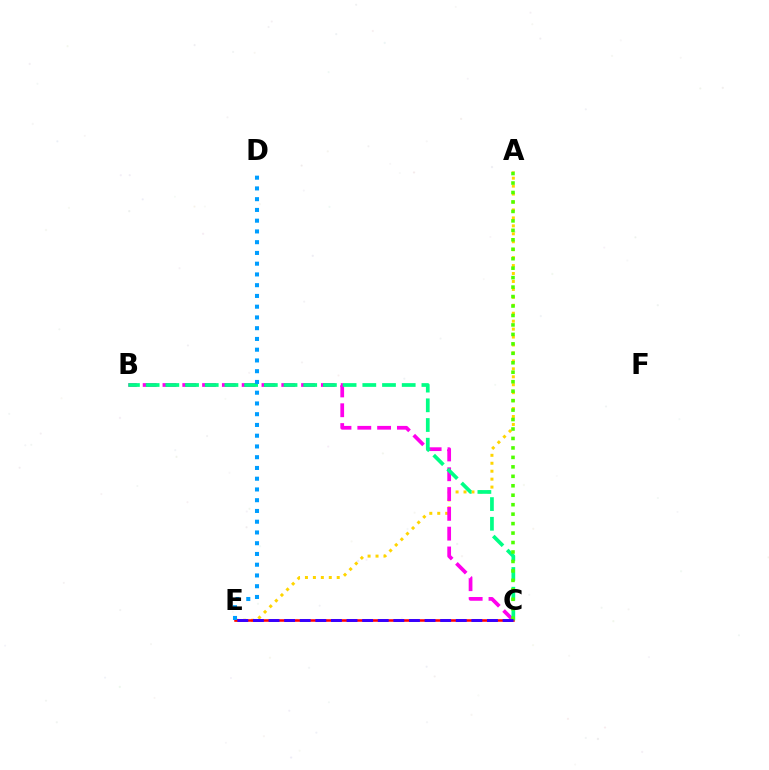{('A', 'E'): [{'color': '#ffd500', 'line_style': 'dotted', 'thickness': 2.16}], ('C', 'E'): [{'color': '#ff0000', 'line_style': 'solid', 'thickness': 1.83}, {'color': '#3700ff', 'line_style': 'dashed', 'thickness': 2.12}], ('B', 'C'): [{'color': '#ff00ed', 'line_style': 'dashed', 'thickness': 2.69}, {'color': '#00ff86', 'line_style': 'dashed', 'thickness': 2.68}], ('A', 'C'): [{'color': '#4fff00', 'line_style': 'dotted', 'thickness': 2.57}], ('D', 'E'): [{'color': '#009eff', 'line_style': 'dotted', 'thickness': 2.92}]}